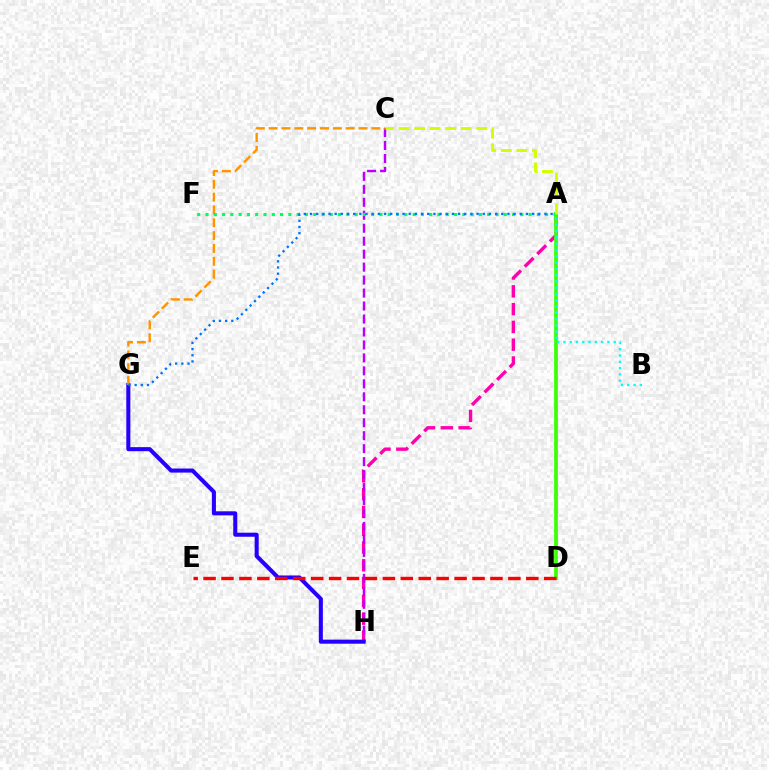{('A', 'H'): [{'color': '#ff00ac', 'line_style': 'dashed', 'thickness': 2.42}], ('C', 'H'): [{'color': '#b900ff', 'line_style': 'dashed', 'thickness': 1.76}], ('G', 'H'): [{'color': '#2500ff', 'line_style': 'solid', 'thickness': 2.93}], ('C', 'G'): [{'color': '#ff9400', 'line_style': 'dashed', 'thickness': 1.74}], ('A', 'D'): [{'color': '#3dff00', 'line_style': 'solid', 'thickness': 2.68}], ('A', 'F'): [{'color': '#00ff5c', 'line_style': 'dotted', 'thickness': 2.25}], ('A', 'B'): [{'color': '#00fff6', 'line_style': 'dotted', 'thickness': 1.71}], ('D', 'E'): [{'color': '#ff0000', 'line_style': 'dashed', 'thickness': 2.44}], ('A', 'C'): [{'color': '#d1ff00', 'line_style': 'dashed', 'thickness': 2.11}], ('A', 'G'): [{'color': '#0074ff', 'line_style': 'dotted', 'thickness': 1.68}]}